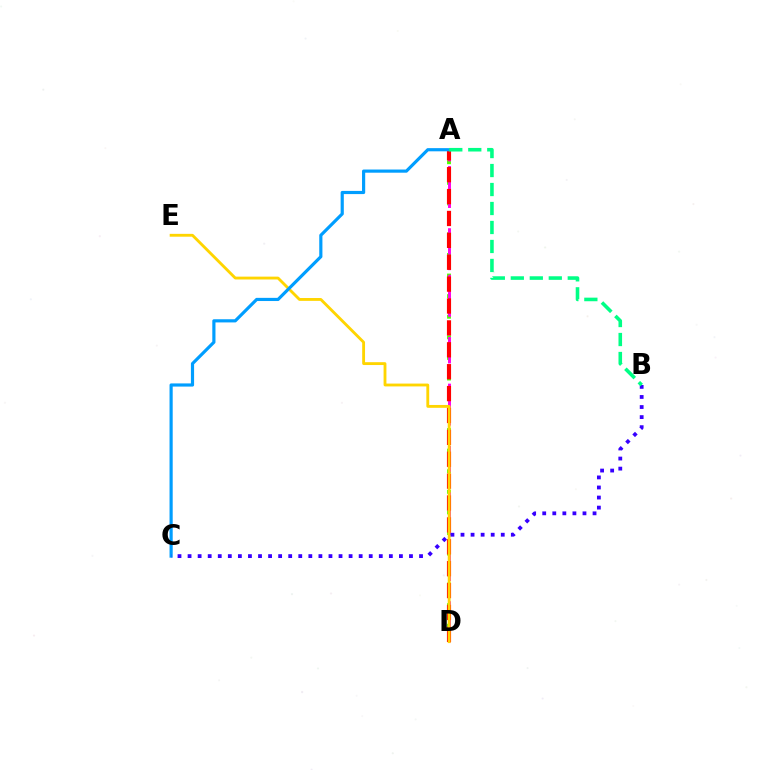{('A', 'D'): [{'color': '#4fff00', 'line_style': 'dotted', 'thickness': 2.8}, {'color': '#ff00ed', 'line_style': 'dashed', 'thickness': 2.11}, {'color': '#ff0000', 'line_style': 'dashed', 'thickness': 2.97}], ('D', 'E'): [{'color': '#ffd500', 'line_style': 'solid', 'thickness': 2.05}], ('A', 'C'): [{'color': '#009eff', 'line_style': 'solid', 'thickness': 2.28}], ('B', 'C'): [{'color': '#3700ff', 'line_style': 'dotted', 'thickness': 2.73}], ('A', 'B'): [{'color': '#00ff86', 'line_style': 'dashed', 'thickness': 2.58}]}